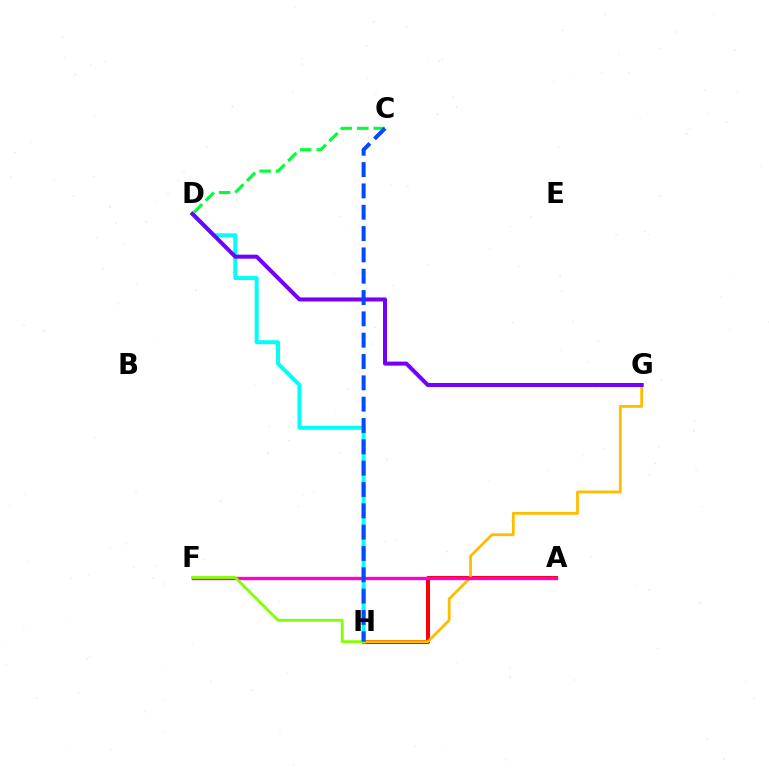{('A', 'H'): [{'color': '#ff0000', 'line_style': 'solid', 'thickness': 2.88}], ('G', 'H'): [{'color': '#ffbd00', 'line_style': 'solid', 'thickness': 2.01}], ('D', 'H'): [{'color': '#00fff6', 'line_style': 'solid', 'thickness': 2.87}], ('A', 'F'): [{'color': '#ff00cf', 'line_style': 'solid', 'thickness': 2.41}], ('D', 'G'): [{'color': '#7200ff', 'line_style': 'solid', 'thickness': 2.9}], ('F', 'H'): [{'color': '#84ff00', 'line_style': 'solid', 'thickness': 2.03}], ('C', 'D'): [{'color': '#00ff39', 'line_style': 'dashed', 'thickness': 2.24}], ('C', 'H'): [{'color': '#004bff', 'line_style': 'dashed', 'thickness': 2.9}]}